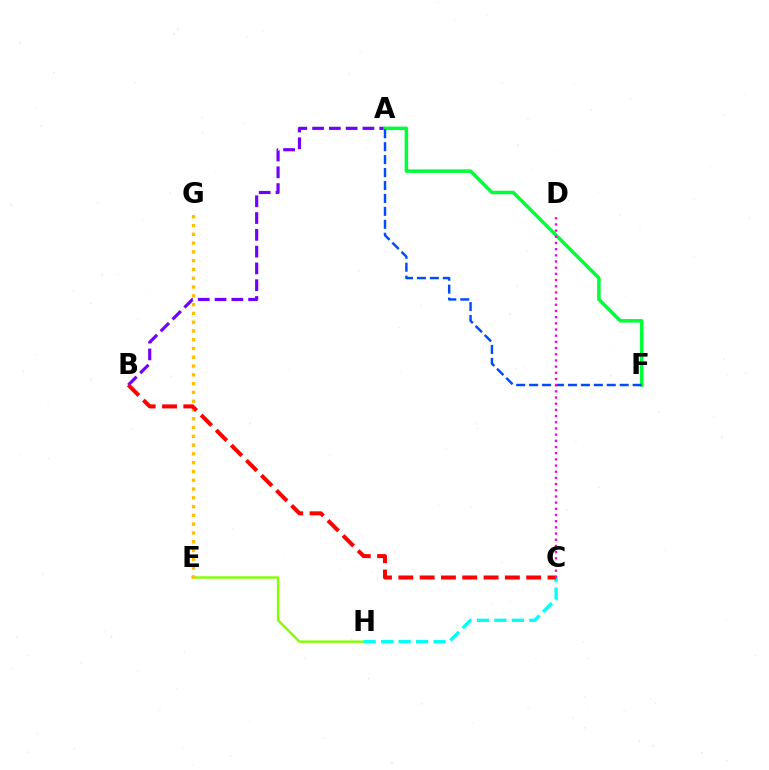{('A', 'B'): [{'color': '#7200ff', 'line_style': 'dashed', 'thickness': 2.28}], ('E', 'H'): [{'color': '#84ff00', 'line_style': 'solid', 'thickness': 1.75}], ('A', 'F'): [{'color': '#00ff39', 'line_style': 'solid', 'thickness': 2.54}, {'color': '#004bff', 'line_style': 'dashed', 'thickness': 1.76}], ('E', 'G'): [{'color': '#ffbd00', 'line_style': 'dotted', 'thickness': 2.39}], ('C', 'H'): [{'color': '#00fff6', 'line_style': 'dashed', 'thickness': 2.37}], ('B', 'C'): [{'color': '#ff0000', 'line_style': 'dashed', 'thickness': 2.9}], ('C', 'D'): [{'color': '#ff00cf', 'line_style': 'dotted', 'thickness': 1.68}]}